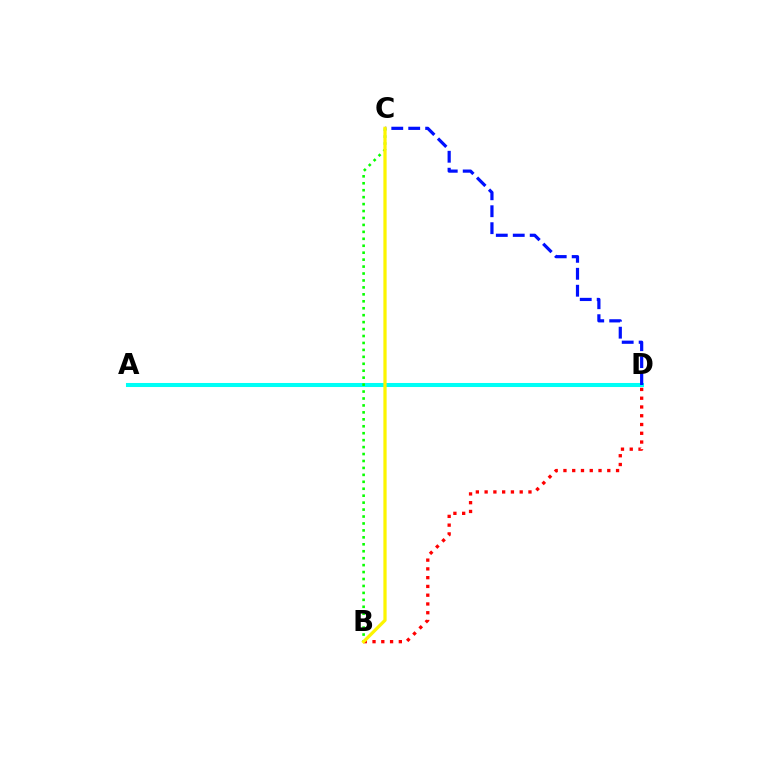{('A', 'D'): [{'color': '#ee00ff', 'line_style': 'dotted', 'thickness': 1.86}, {'color': '#00fff6', 'line_style': 'solid', 'thickness': 2.91}], ('B', 'D'): [{'color': '#ff0000', 'line_style': 'dotted', 'thickness': 2.38}], ('B', 'C'): [{'color': '#08ff00', 'line_style': 'dotted', 'thickness': 1.89}, {'color': '#fcf500', 'line_style': 'solid', 'thickness': 2.33}], ('C', 'D'): [{'color': '#0010ff', 'line_style': 'dashed', 'thickness': 2.3}]}